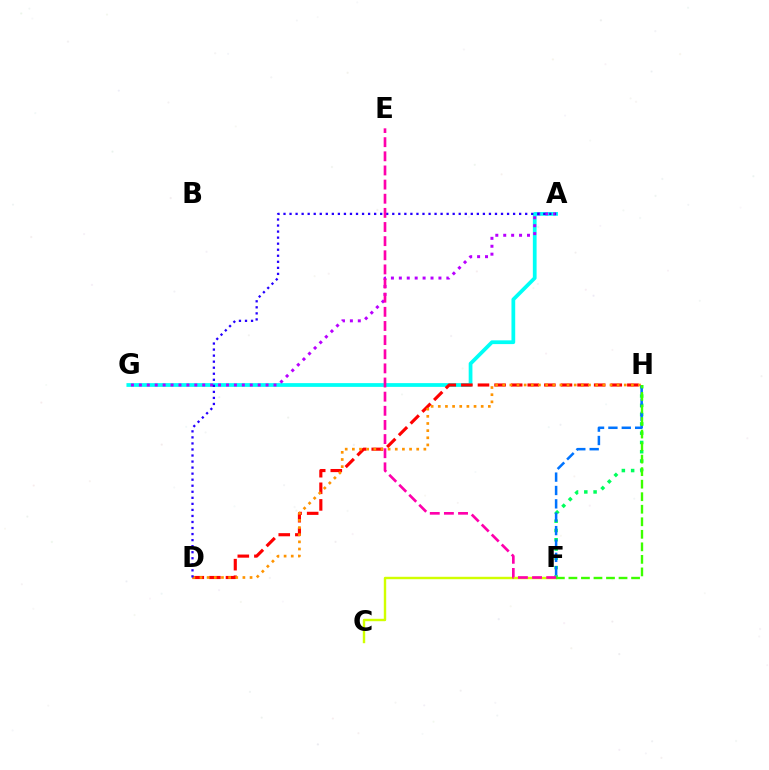{('A', 'G'): [{'color': '#00fff6', 'line_style': 'solid', 'thickness': 2.7}, {'color': '#b900ff', 'line_style': 'dotted', 'thickness': 2.15}], ('C', 'F'): [{'color': '#d1ff00', 'line_style': 'solid', 'thickness': 1.74}], ('F', 'H'): [{'color': '#00ff5c', 'line_style': 'dotted', 'thickness': 2.52}, {'color': '#0074ff', 'line_style': 'dashed', 'thickness': 1.82}, {'color': '#3dff00', 'line_style': 'dashed', 'thickness': 1.7}], ('D', 'H'): [{'color': '#ff0000', 'line_style': 'dashed', 'thickness': 2.26}, {'color': '#ff9400', 'line_style': 'dotted', 'thickness': 1.94}], ('A', 'D'): [{'color': '#2500ff', 'line_style': 'dotted', 'thickness': 1.64}], ('E', 'F'): [{'color': '#ff00ac', 'line_style': 'dashed', 'thickness': 1.92}]}